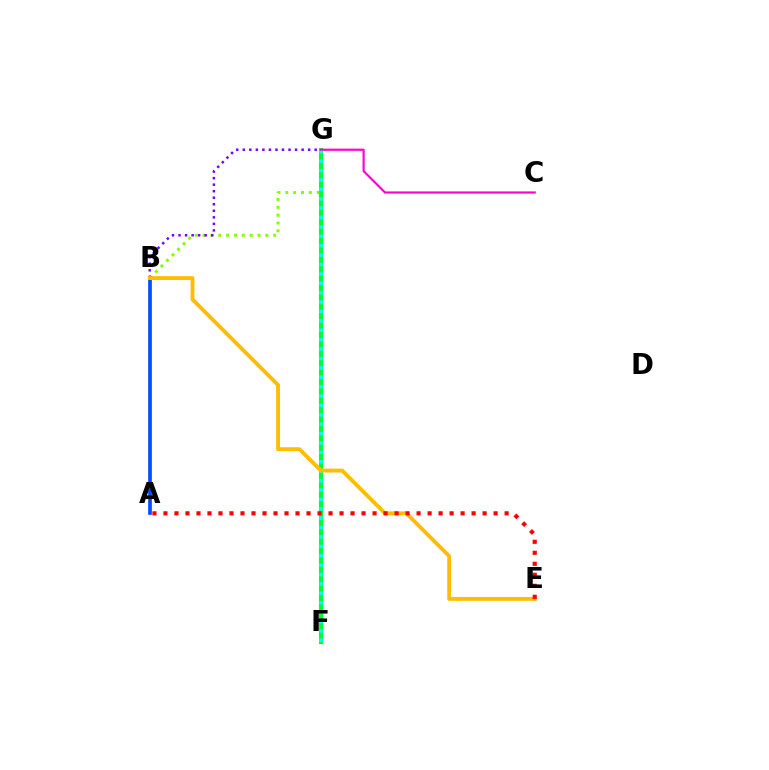{('B', 'G'): [{'color': '#84ff00', 'line_style': 'dotted', 'thickness': 2.13}, {'color': '#7200ff', 'line_style': 'dotted', 'thickness': 1.78}], ('A', 'B'): [{'color': '#004bff', 'line_style': 'solid', 'thickness': 2.64}], ('F', 'G'): [{'color': '#00ff39', 'line_style': 'solid', 'thickness': 2.95}, {'color': '#00fff6', 'line_style': 'dotted', 'thickness': 2.55}], ('C', 'G'): [{'color': '#ff00cf', 'line_style': 'solid', 'thickness': 1.56}], ('B', 'E'): [{'color': '#ffbd00', 'line_style': 'solid', 'thickness': 2.79}], ('A', 'E'): [{'color': '#ff0000', 'line_style': 'dotted', 'thickness': 2.99}]}